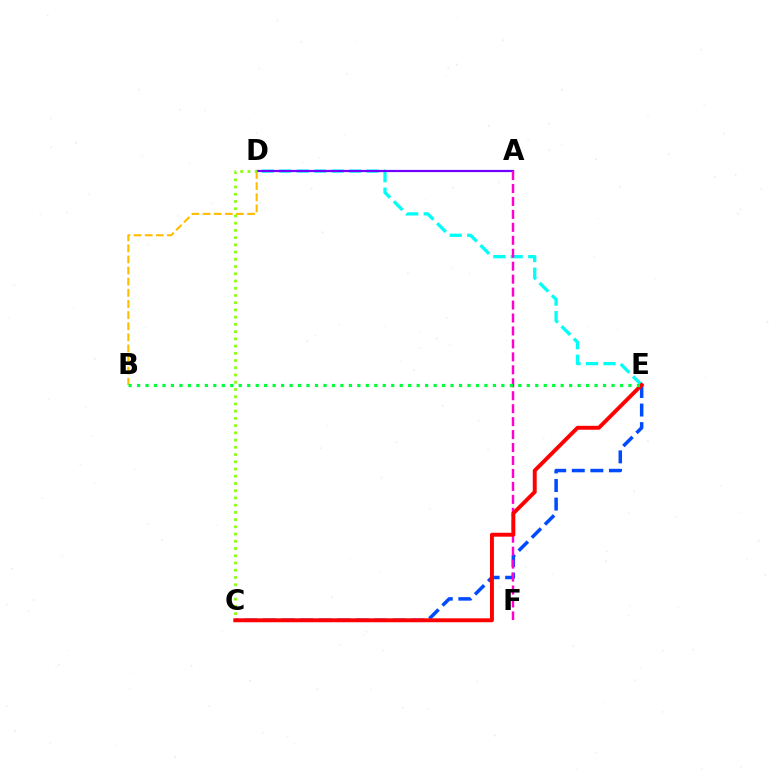{('B', 'D'): [{'color': '#ffbd00', 'line_style': 'dashed', 'thickness': 1.51}], ('D', 'E'): [{'color': '#00fff6', 'line_style': 'dashed', 'thickness': 2.37}], ('A', 'D'): [{'color': '#7200ff', 'line_style': 'solid', 'thickness': 1.59}], ('C', 'E'): [{'color': '#004bff', 'line_style': 'dashed', 'thickness': 2.52}, {'color': '#ff0000', 'line_style': 'solid', 'thickness': 2.82}], ('A', 'F'): [{'color': '#ff00cf', 'line_style': 'dashed', 'thickness': 1.76}], ('C', 'D'): [{'color': '#84ff00', 'line_style': 'dotted', 'thickness': 1.96}], ('B', 'E'): [{'color': '#00ff39', 'line_style': 'dotted', 'thickness': 2.3}]}